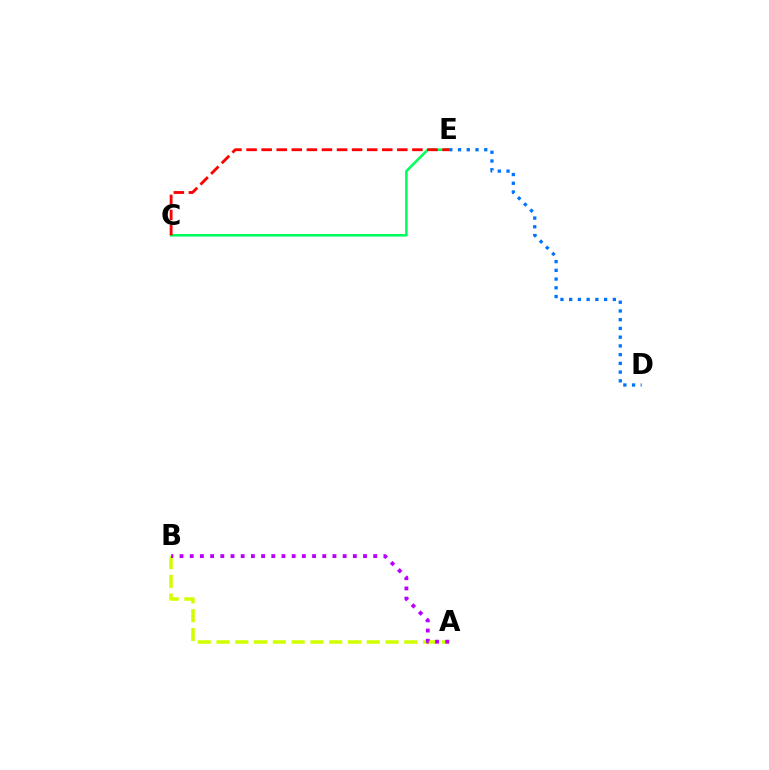{('A', 'B'): [{'color': '#d1ff00', 'line_style': 'dashed', 'thickness': 2.55}, {'color': '#b900ff', 'line_style': 'dotted', 'thickness': 2.77}], ('C', 'E'): [{'color': '#00ff5c', 'line_style': 'solid', 'thickness': 1.85}, {'color': '#ff0000', 'line_style': 'dashed', 'thickness': 2.05}], ('D', 'E'): [{'color': '#0074ff', 'line_style': 'dotted', 'thickness': 2.37}]}